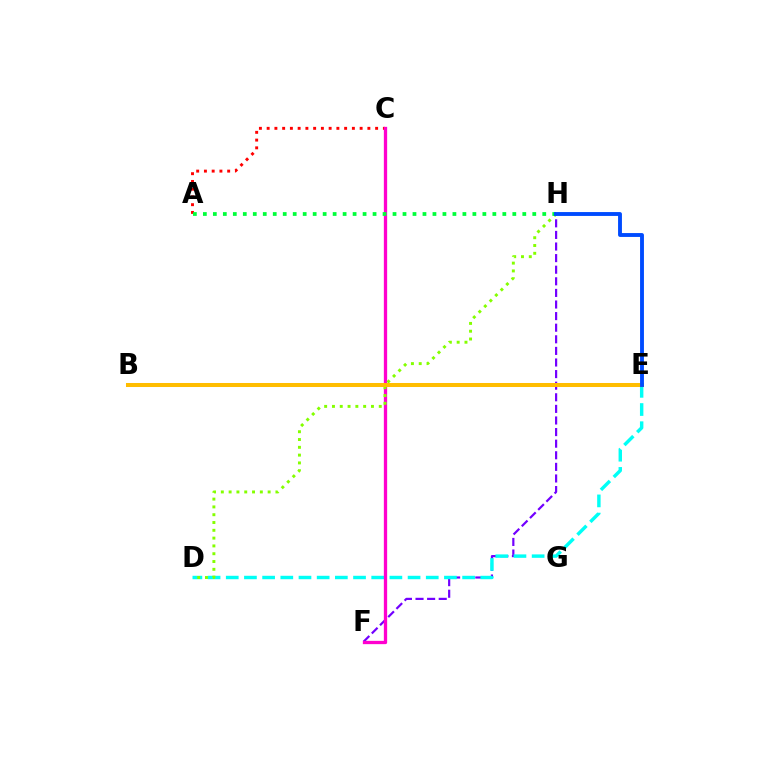{('F', 'H'): [{'color': '#7200ff', 'line_style': 'dashed', 'thickness': 1.58}], ('D', 'E'): [{'color': '#00fff6', 'line_style': 'dashed', 'thickness': 2.47}], ('A', 'C'): [{'color': '#ff0000', 'line_style': 'dotted', 'thickness': 2.11}], ('C', 'F'): [{'color': '#ff00cf', 'line_style': 'solid', 'thickness': 2.37}], ('D', 'H'): [{'color': '#84ff00', 'line_style': 'dotted', 'thickness': 2.12}], ('B', 'E'): [{'color': '#ffbd00', 'line_style': 'solid', 'thickness': 2.89}], ('A', 'H'): [{'color': '#00ff39', 'line_style': 'dotted', 'thickness': 2.71}], ('E', 'H'): [{'color': '#004bff', 'line_style': 'solid', 'thickness': 2.79}]}